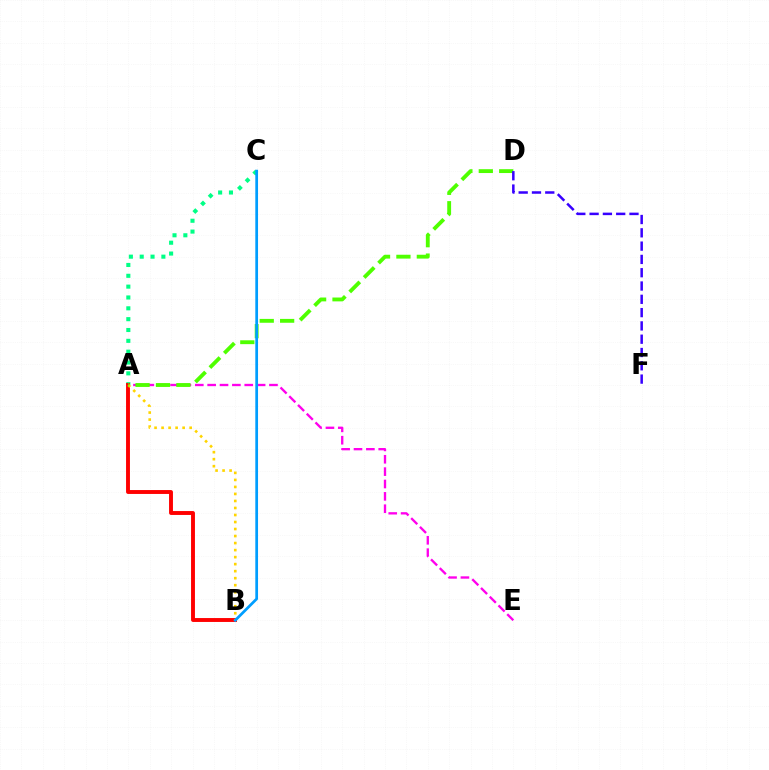{('A', 'E'): [{'color': '#ff00ed', 'line_style': 'dashed', 'thickness': 1.68}], ('A', 'C'): [{'color': '#00ff86', 'line_style': 'dotted', 'thickness': 2.94}], ('A', 'B'): [{'color': '#ff0000', 'line_style': 'solid', 'thickness': 2.81}, {'color': '#ffd500', 'line_style': 'dotted', 'thickness': 1.91}], ('A', 'D'): [{'color': '#4fff00', 'line_style': 'dashed', 'thickness': 2.77}], ('B', 'C'): [{'color': '#009eff', 'line_style': 'solid', 'thickness': 1.97}], ('D', 'F'): [{'color': '#3700ff', 'line_style': 'dashed', 'thickness': 1.81}]}